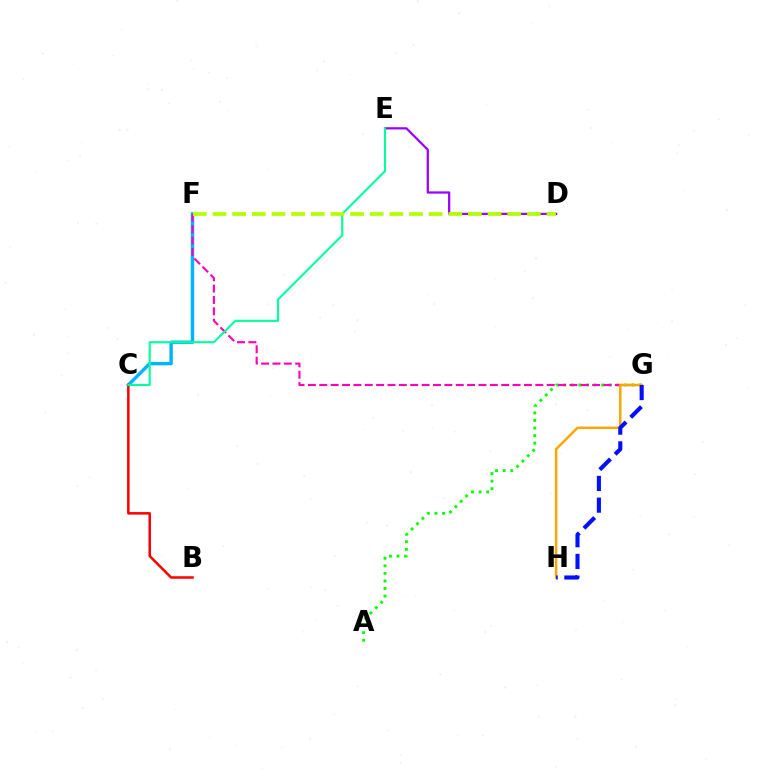{('A', 'G'): [{'color': '#08ff00', 'line_style': 'dotted', 'thickness': 2.06}], ('C', 'F'): [{'color': '#00b5ff', 'line_style': 'solid', 'thickness': 2.47}], ('D', 'E'): [{'color': '#9b00ff', 'line_style': 'solid', 'thickness': 1.62}], ('F', 'G'): [{'color': '#ff00bd', 'line_style': 'dashed', 'thickness': 1.54}], ('G', 'H'): [{'color': '#ffa500', 'line_style': 'solid', 'thickness': 1.79}, {'color': '#0010ff', 'line_style': 'dashed', 'thickness': 2.95}], ('B', 'C'): [{'color': '#ff0000', 'line_style': 'solid', 'thickness': 1.81}], ('C', 'E'): [{'color': '#00ff9d', 'line_style': 'solid', 'thickness': 1.51}], ('D', 'F'): [{'color': '#b3ff00', 'line_style': 'dashed', 'thickness': 2.67}]}